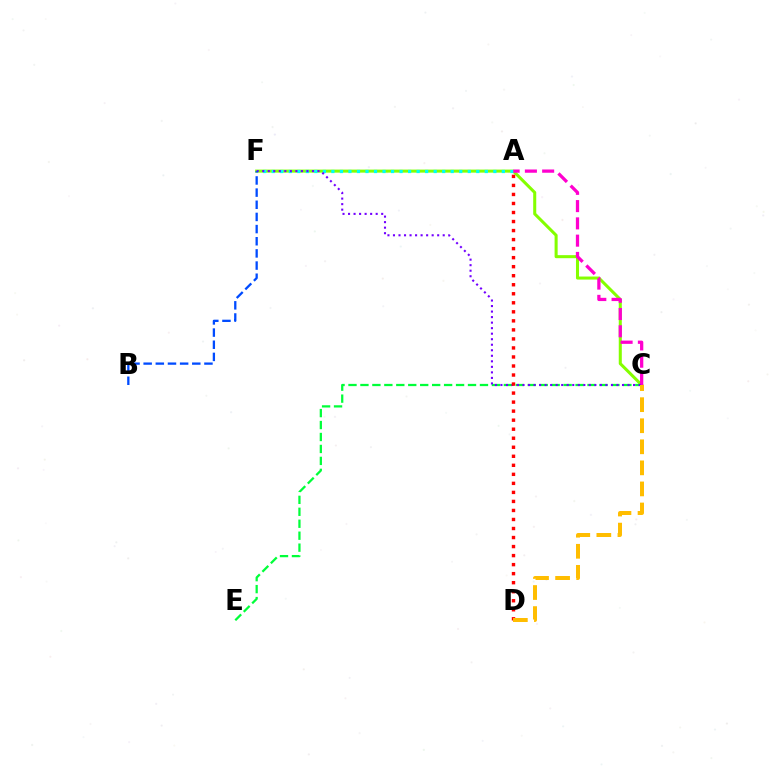{('C', 'F'): [{'color': '#84ff00', 'line_style': 'solid', 'thickness': 2.19}, {'color': '#7200ff', 'line_style': 'dotted', 'thickness': 1.5}], ('A', 'F'): [{'color': '#00fff6', 'line_style': 'dotted', 'thickness': 2.32}], ('C', 'E'): [{'color': '#00ff39', 'line_style': 'dashed', 'thickness': 1.62}], ('A', 'C'): [{'color': '#ff00cf', 'line_style': 'dashed', 'thickness': 2.35}], ('A', 'D'): [{'color': '#ff0000', 'line_style': 'dotted', 'thickness': 2.45}], ('C', 'D'): [{'color': '#ffbd00', 'line_style': 'dashed', 'thickness': 2.86}], ('B', 'F'): [{'color': '#004bff', 'line_style': 'dashed', 'thickness': 1.65}]}